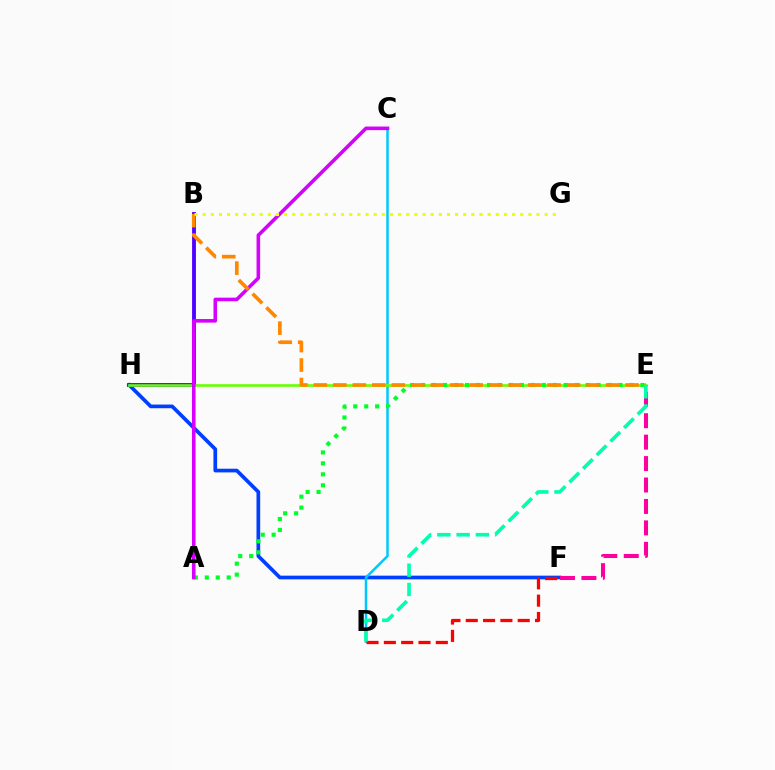{('B', 'H'): [{'color': '#4f00ff', 'line_style': 'solid', 'thickness': 2.76}], ('F', 'H'): [{'color': '#003fff', 'line_style': 'solid', 'thickness': 2.66}], ('C', 'D'): [{'color': '#00c7ff', 'line_style': 'solid', 'thickness': 1.79}], ('E', 'H'): [{'color': '#66ff00', 'line_style': 'solid', 'thickness': 1.88}], ('D', 'F'): [{'color': '#ff0000', 'line_style': 'dashed', 'thickness': 2.35}], ('E', 'F'): [{'color': '#ff00a0', 'line_style': 'dashed', 'thickness': 2.91}], ('A', 'E'): [{'color': '#00ff27', 'line_style': 'dotted', 'thickness': 2.98}], ('A', 'C'): [{'color': '#d600ff', 'line_style': 'solid', 'thickness': 2.58}], ('B', 'E'): [{'color': '#ff8800', 'line_style': 'dashed', 'thickness': 2.65}], ('D', 'E'): [{'color': '#00ffaf', 'line_style': 'dashed', 'thickness': 2.62}], ('B', 'G'): [{'color': '#eeff00', 'line_style': 'dotted', 'thickness': 2.21}]}